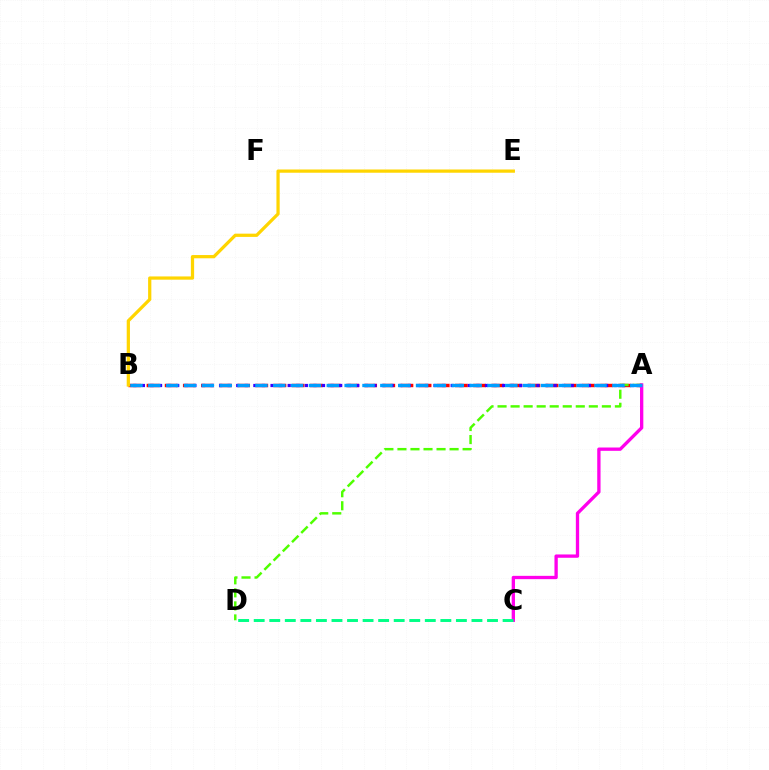{('A', 'B'): [{'color': '#ff0000', 'line_style': 'dashed', 'thickness': 2.46}, {'color': '#3700ff', 'line_style': 'dotted', 'thickness': 2.33}, {'color': '#009eff', 'line_style': 'dashed', 'thickness': 2.42}], ('A', 'D'): [{'color': '#4fff00', 'line_style': 'dashed', 'thickness': 1.77}], ('A', 'C'): [{'color': '#ff00ed', 'line_style': 'solid', 'thickness': 2.39}], ('B', 'E'): [{'color': '#ffd500', 'line_style': 'solid', 'thickness': 2.33}], ('C', 'D'): [{'color': '#00ff86', 'line_style': 'dashed', 'thickness': 2.11}]}